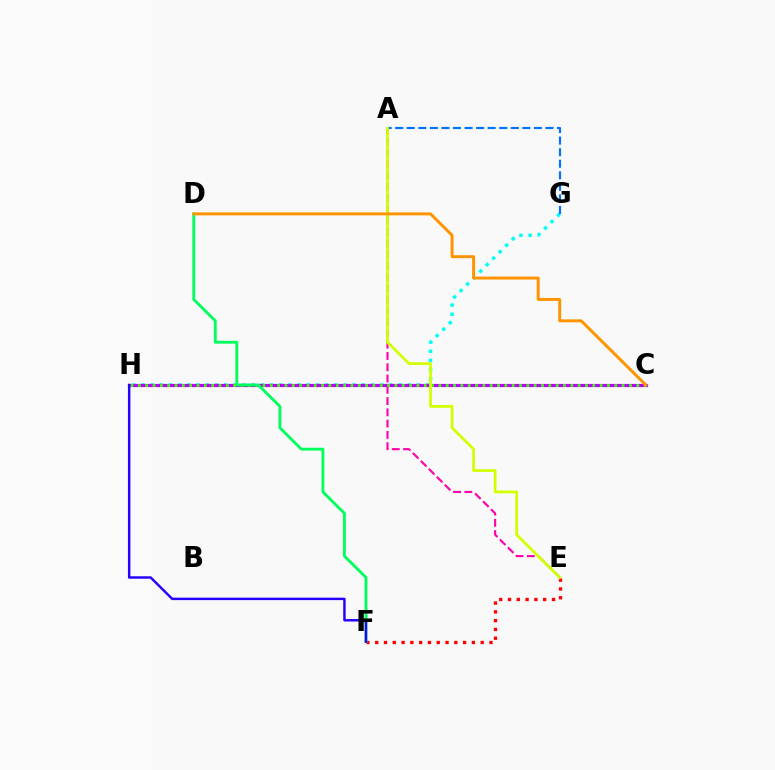{('G', 'H'): [{'color': '#00fff6', 'line_style': 'dotted', 'thickness': 2.49}], ('A', 'G'): [{'color': '#0074ff', 'line_style': 'dashed', 'thickness': 1.57}], ('A', 'E'): [{'color': '#ff00ac', 'line_style': 'dashed', 'thickness': 1.53}, {'color': '#d1ff00', 'line_style': 'solid', 'thickness': 1.97}], ('E', 'F'): [{'color': '#ff0000', 'line_style': 'dotted', 'thickness': 2.39}], ('C', 'H'): [{'color': '#b900ff', 'line_style': 'solid', 'thickness': 2.29}, {'color': '#3dff00', 'line_style': 'dotted', 'thickness': 1.99}], ('D', 'F'): [{'color': '#00ff5c', 'line_style': 'solid', 'thickness': 2.05}], ('C', 'D'): [{'color': '#ff9400', 'line_style': 'solid', 'thickness': 2.13}], ('F', 'H'): [{'color': '#2500ff', 'line_style': 'solid', 'thickness': 1.76}]}